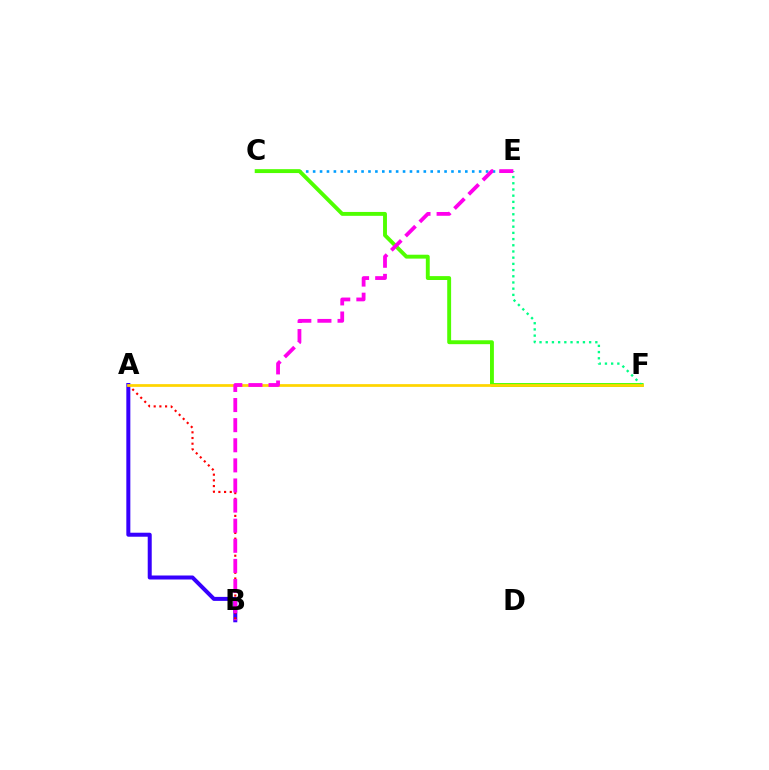{('C', 'E'): [{'color': '#009eff', 'line_style': 'dotted', 'thickness': 1.88}], ('A', 'B'): [{'color': '#3700ff', 'line_style': 'solid', 'thickness': 2.88}, {'color': '#ff0000', 'line_style': 'dotted', 'thickness': 1.55}], ('C', 'F'): [{'color': '#4fff00', 'line_style': 'solid', 'thickness': 2.8}], ('E', 'F'): [{'color': '#00ff86', 'line_style': 'dotted', 'thickness': 1.68}], ('A', 'F'): [{'color': '#ffd500', 'line_style': 'solid', 'thickness': 1.97}], ('B', 'E'): [{'color': '#ff00ed', 'line_style': 'dashed', 'thickness': 2.73}]}